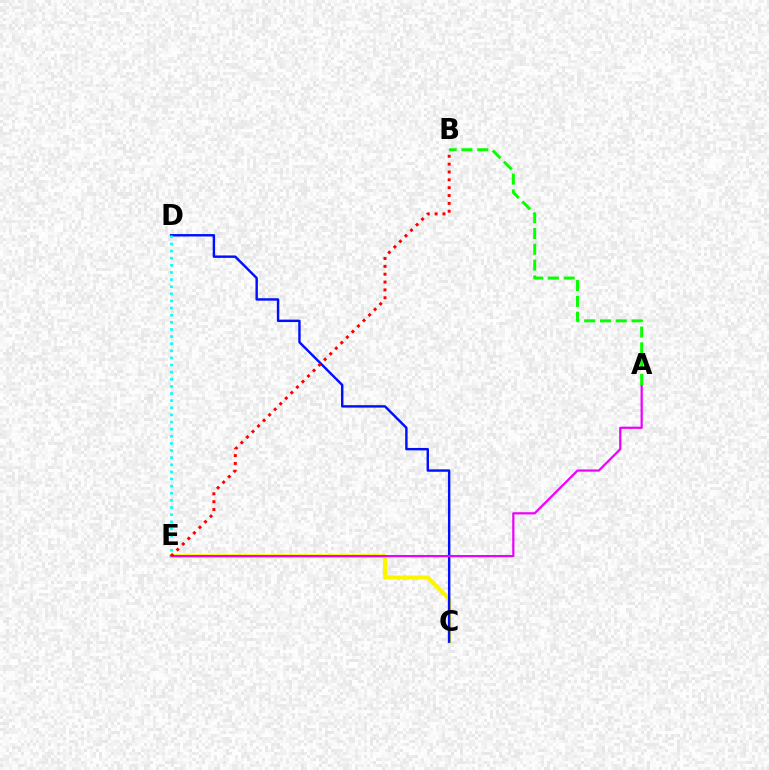{('C', 'E'): [{'color': '#fcf500', 'line_style': 'solid', 'thickness': 2.94}], ('C', 'D'): [{'color': '#0010ff', 'line_style': 'solid', 'thickness': 1.75}], ('A', 'E'): [{'color': '#ee00ff', 'line_style': 'solid', 'thickness': 1.61}], ('D', 'E'): [{'color': '#00fff6', 'line_style': 'dotted', 'thickness': 1.94}], ('A', 'B'): [{'color': '#08ff00', 'line_style': 'dashed', 'thickness': 2.15}], ('B', 'E'): [{'color': '#ff0000', 'line_style': 'dotted', 'thickness': 2.13}]}